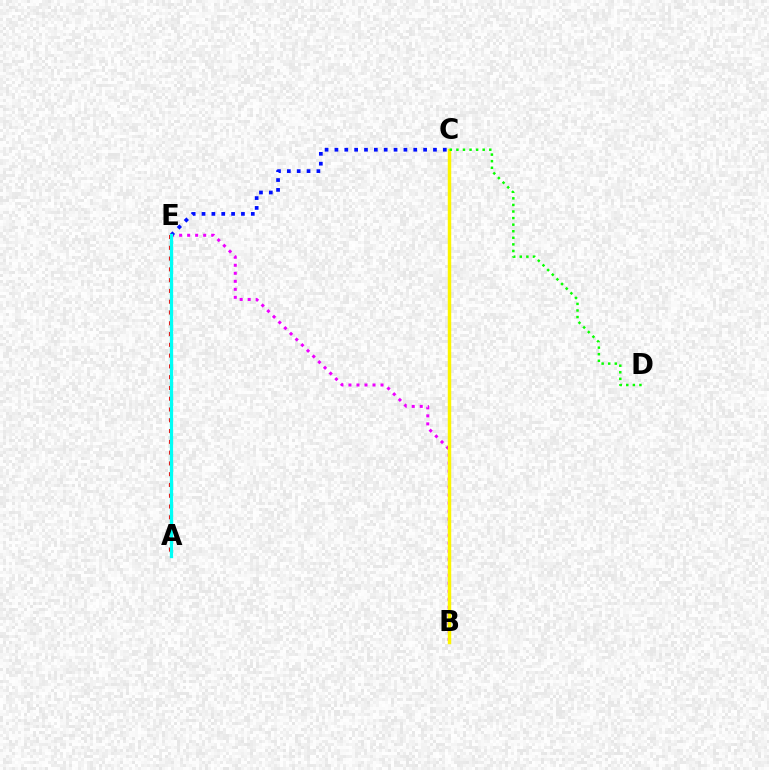{('B', 'E'): [{'color': '#ee00ff', 'line_style': 'dotted', 'thickness': 2.18}], ('A', 'E'): [{'color': '#ff0000', 'line_style': 'dotted', 'thickness': 2.93}, {'color': '#00fff6', 'line_style': 'solid', 'thickness': 2.36}], ('C', 'E'): [{'color': '#0010ff', 'line_style': 'dotted', 'thickness': 2.68}], ('B', 'C'): [{'color': '#fcf500', 'line_style': 'solid', 'thickness': 2.48}], ('C', 'D'): [{'color': '#08ff00', 'line_style': 'dotted', 'thickness': 1.79}]}